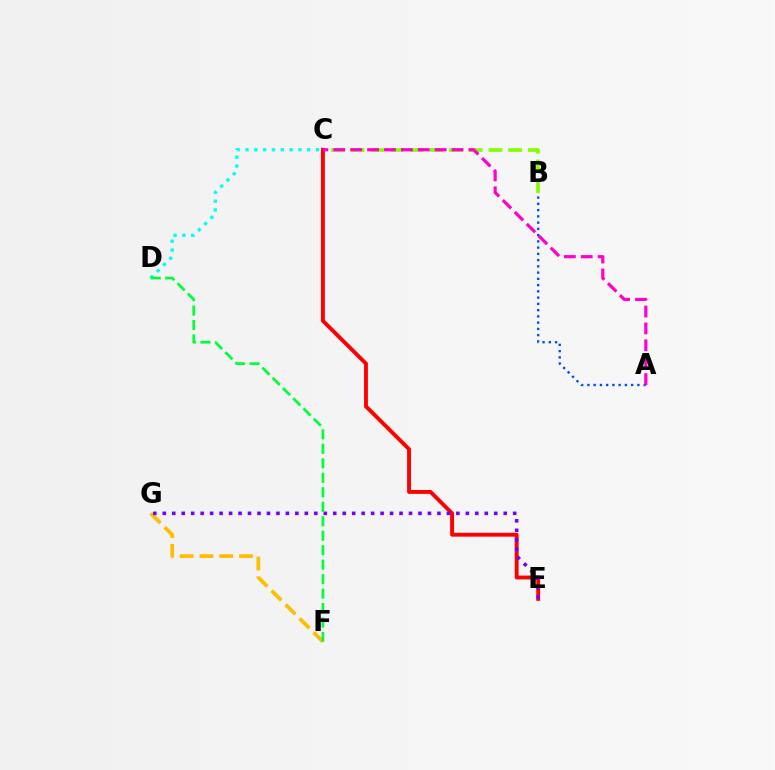{('C', 'D'): [{'color': '#00fff6', 'line_style': 'dotted', 'thickness': 2.4}], ('B', 'C'): [{'color': '#84ff00', 'line_style': 'dashed', 'thickness': 2.67}], ('A', 'B'): [{'color': '#004bff', 'line_style': 'dotted', 'thickness': 1.7}], ('C', 'E'): [{'color': '#ff0000', 'line_style': 'solid', 'thickness': 2.8}], ('F', 'G'): [{'color': '#ffbd00', 'line_style': 'dashed', 'thickness': 2.68}], ('E', 'G'): [{'color': '#7200ff', 'line_style': 'dotted', 'thickness': 2.57}], ('A', 'C'): [{'color': '#ff00cf', 'line_style': 'dashed', 'thickness': 2.3}], ('D', 'F'): [{'color': '#00ff39', 'line_style': 'dashed', 'thickness': 1.97}]}